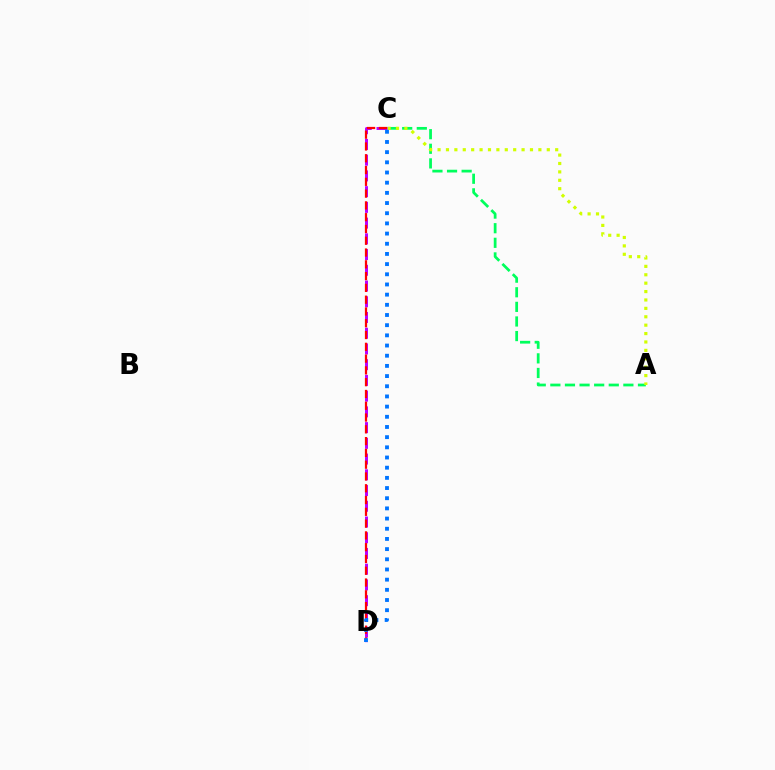{('A', 'C'): [{'color': '#00ff5c', 'line_style': 'dashed', 'thickness': 1.98}, {'color': '#d1ff00', 'line_style': 'dotted', 'thickness': 2.28}], ('C', 'D'): [{'color': '#b900ff', 'line_style': 'dashed', 'thickness': 2.14}, {'color': '#ff0000', 'line_style': 'dashed', 'thickness': 1.6}, {'color': '#0074ff', 'line_style': 'dotted', 'thickness': 2.77}]}